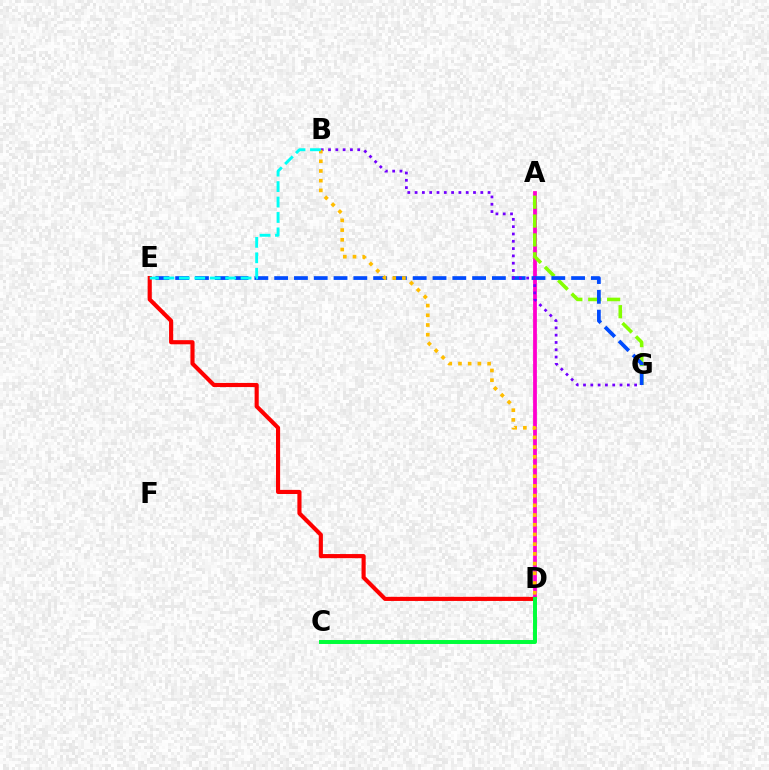{('A', 'D'): [{'color': '#ff00cf', 'line_style': 'solid', 'thickness': 2.72}], ('D', 'E'): [{'color': '#ff0000', 'line_style': 'solid', 'thickness': 2.97}], ('A', 'G'): [{'color': '#84ff00', 'line_style': 'dashed', 'thickness': 2.57}], ('E', 'G'): [{'color': '#004bff', 'line_style': 'dashed', 'thickness': 2.69}], ('B', 'G'): [{'color': '#7200ff', 'line_style': 'dotted', 'thickness': 1.98}], ('C', 'D'): [{'color': '#00ff39', 'line_style': 'solid', 'thickness': 2.85}], ('B', 'D'): [{'color': '#ffbd00', 'line_style': 'dotted', 'thickness': 2.64}], ('B', 'E'): [{'color': '#00fff6', 'line_style': 'dashed', 'thickness': 2.1}]}